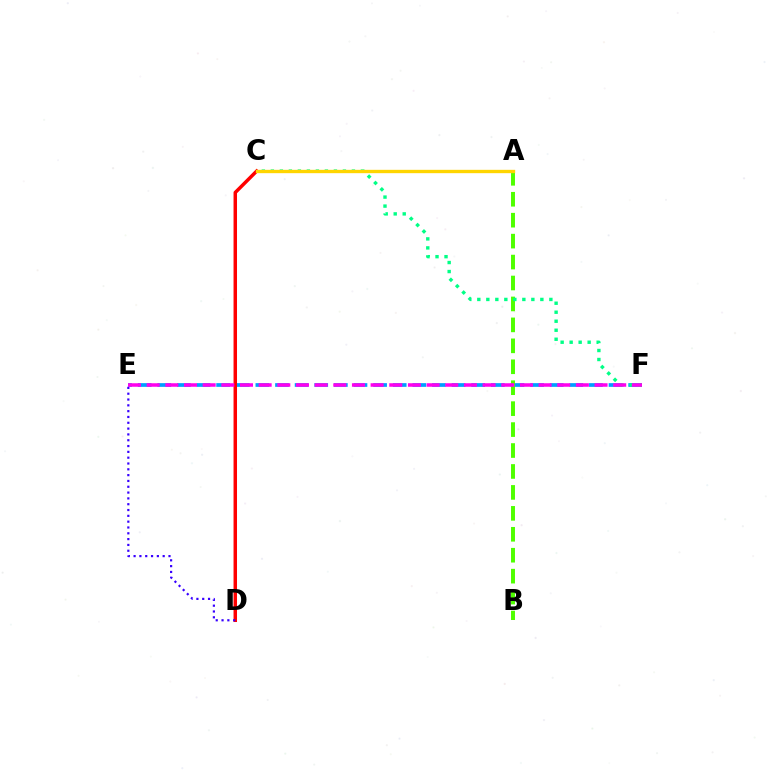{('E', 'F'): [{'color': '#009eff', 'line_style': 'dashed', 'thickness': 2.67}, {'color': '#ff00ed', 'line_style': 'dashed', 'thickness': 2.54}], ('A', 'B'): [{'color': '#4fff00', 'line_style': 'dashed', 'thickness': 2.84}], ('C', 'F'): [{'color': '#00ff86', 'line_style': 'dotted', 'thickness': 2.45}], ('C', 'D'): [{'color': '#ff0000', 'line_style': 'solid', 'thickness': 2.5}], ('D', 'E'): [{'color': '#3700ff', 'line_style': 'dotted', 'thickness': 1.58}], ('A', 'C'): [{'color': '#ffd500', 'line_style': 'solid', 'thickness': 2.41}]}